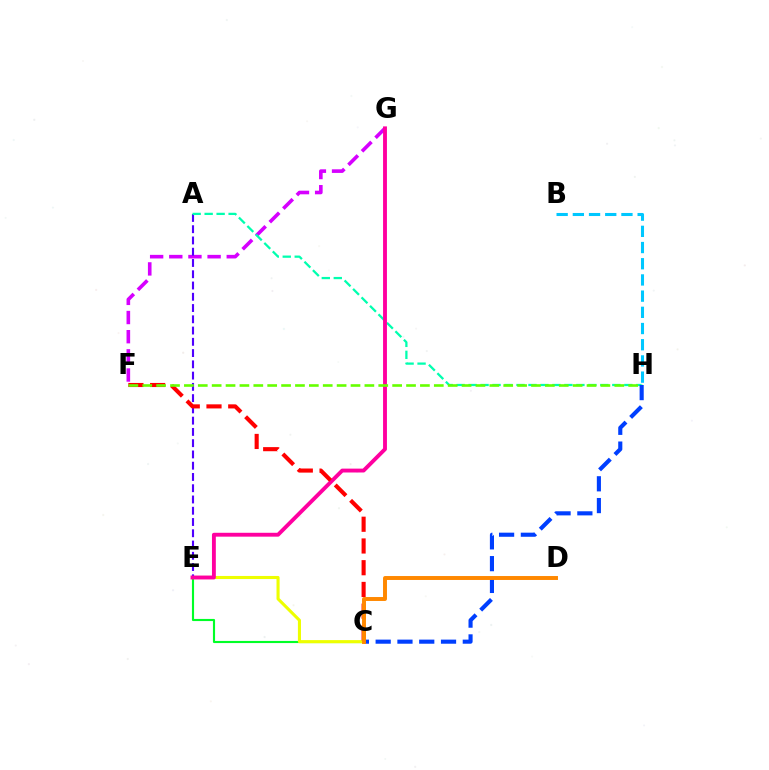{('F', 'G'): [{'color': '#d600ff', 'line_style': 'dashed', 'thickness': 2.6}], ('C', 'E'): [{'color': '#00ff27', 'line_style': 'solid', 'thickness': 1.54}, {'color': '#eeff00', 'line_style': 'solid', 'thickness': 2.22}], ('B', 'H'): [{'color': '#00c7ff', 'line_style': 'dashed', 'thickness': 2.2}], ('A', 'E'): [{'color': '#4f00ff', 'line_style': 'dashed', 'thickness': 1.53}], ('A', 'H'): [{'color': '#00ffaf', 'line_style': 'dashed', 'thickness': 1.63}], ('E', 'G'): [{'color': '#ff00a0', 'line_style': 'solid', 'thickness': 2.79}], ('C', 'F'): [{'color': '#ff0000', 'line_style': 'dashed', 'thickness': 2.95}], ('F', 'H'): [{'color': '#66ff00', 'line_style': 'dashed', 'thickness': 1.89}], ('C', 'H'): [{'color': '#003fff', 'line_style': 'dashed', 'thickness': 2.96}], ('C', 'D'): [{'color': '#ff8800', 'line_style': 'solid', 'thickness': 2.83}]}